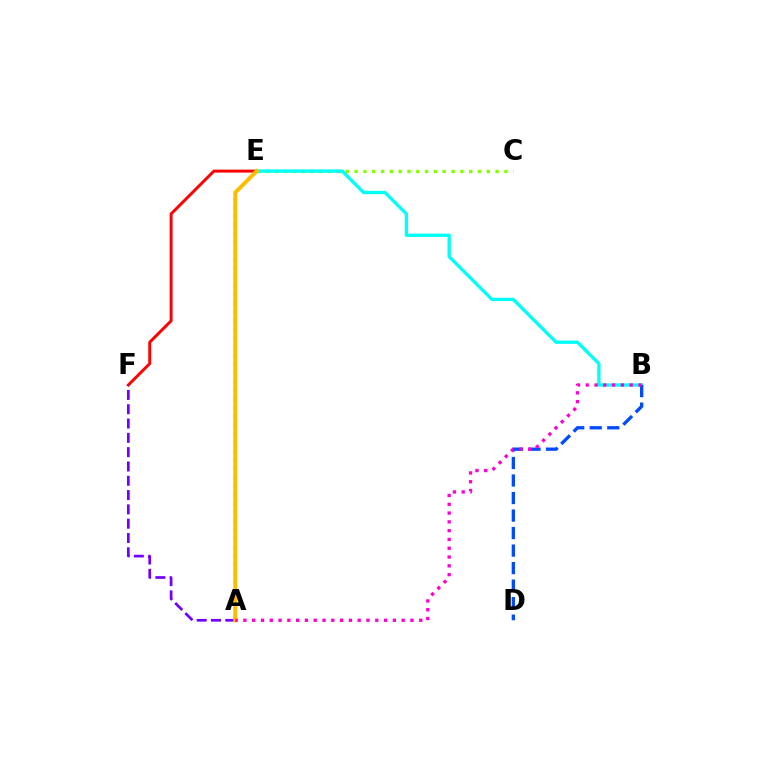{('E', 'F'): [{'color': '#ff0000', 'line_style': 'solid', 'thickness': 2.12}], ('C', 'E'): [{'color': '#84ff00', 'line_style': 'dotted', 'thickness': 2.39}], ('B', 'E'): [{'color': '#00fff6', 'line_style': 'solid', 'thickness': 2.39}], ('B', 'D'): [{'color': '#004bff', 'line_style': 'dashed', 'thickness': 2.38}], ('A', 'F'): [{'color': '#7200ff', 'line_style': 'dashed', 'thickness': 1.94}], ('A', 'E'): [{'color': '#00ff39', 'line_style': 'dotted', 'thickness': 2.37}, {'color': '#ffbd00', 'line_style': 'solid', 'thickness': 2.8}], ('A', 'B'): [{'color': '#ff00cf', 'line_style': 'dotted', 'thickness': 2.39}]}